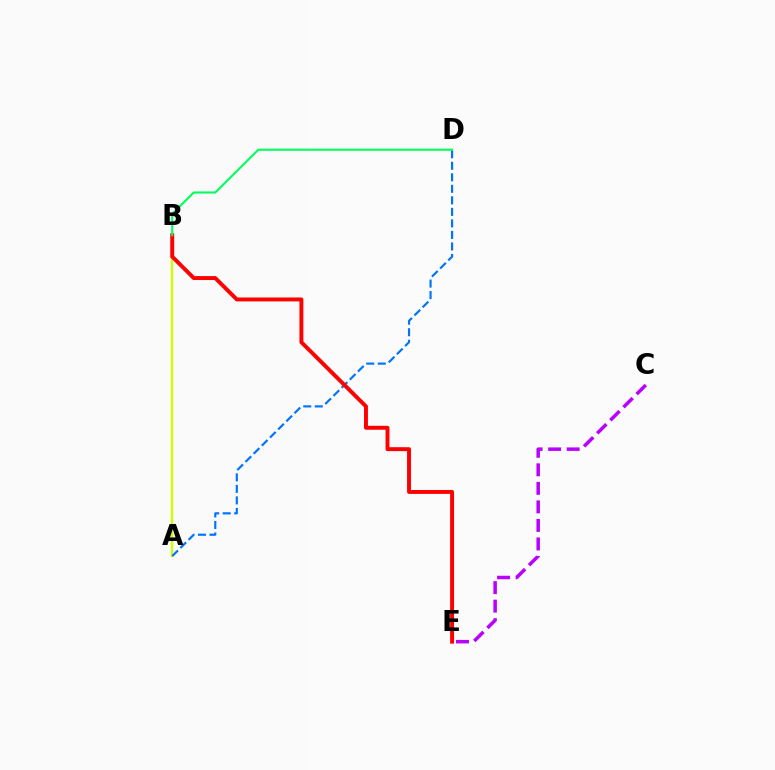{('A', 'B'): [{'color': '#d1ff00', 'line_style': 'solid', 'thickness': 1.7}], ('C', 'E'): [{'color': '#b900ff', 'line_style': 'dashed', 'thickness': 2.52}], ('A', 'D'): [{'color': '#0074ff', 'line_style': 'dashed', 'thickness': 1.57}], ('B', 'E'): [{'color': '#ff0000', 'line_style': 'solid', 'thickness': 2.83}], ('B', 'D'): [{'color': '#00ff5c', 'line_style': 'solid', 'thickness': 1.51}]}